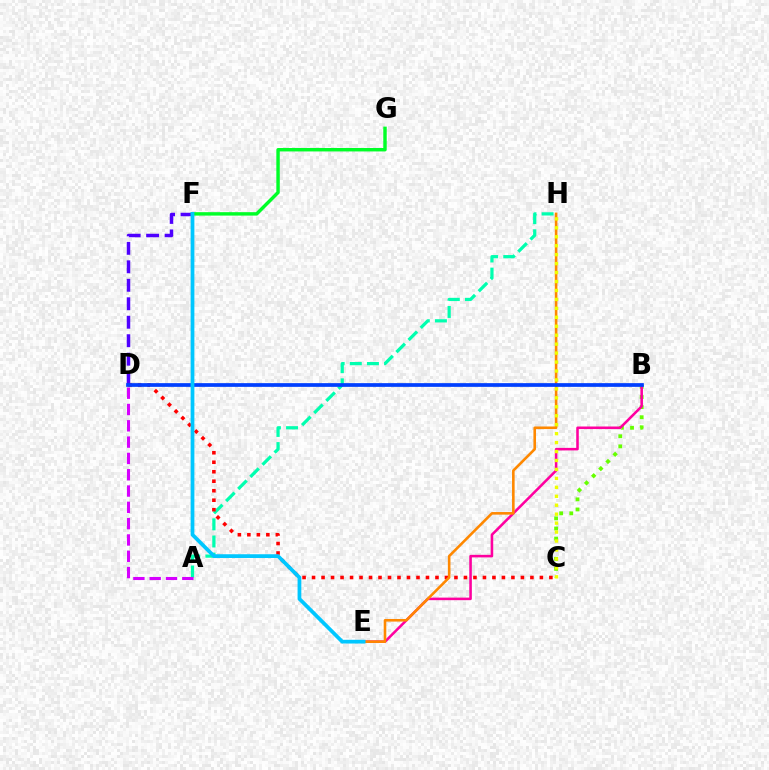{('A', 'H'): [{'color': '#00ffaf', 'line_style': 'dashed', 'thickness': 2.33}], ('C', 'D'): [{'color': '#ff0000', 'line_style': 'dotted', 'thickness': 2.58}], ('B', 'C'): [{'color': '#66ff00', 'line_style': 'dotted', 'thickness': 2.75}], ('B', 'E'): [{'color': '#ff00a0', 'line_style': 'solid', 'thickness': 1.84}], ('D', 'F'): [{'color': '#4f00ff', 'line_style': 'dashed', 'thickness': 2.51}], ('E', 'H'): [{'color': '#ff8800', 'line_style': 'solid', 'thickness': 1.87}], ('C', 'H'): [{'color': '#eeff00', 'line_style': 'dotted', 'thickness': 2.43}], ('B', 'D'): [{'color': '#003fff', 'line_style': 'solid', 'thickness': 2.67}], ('F', 'G'): [{'color': '#00ff27', 'line_style': 'solid', 'thickness': 2.47}], ('E', 'F'): [{'color': '#00c7ff', 'line_style': 'solid', 'thickness': 2.7}], ('A', 'D'): [{'color': '#d600ff', 'line_style': 'dashed', 'thickness': 2.22}]}